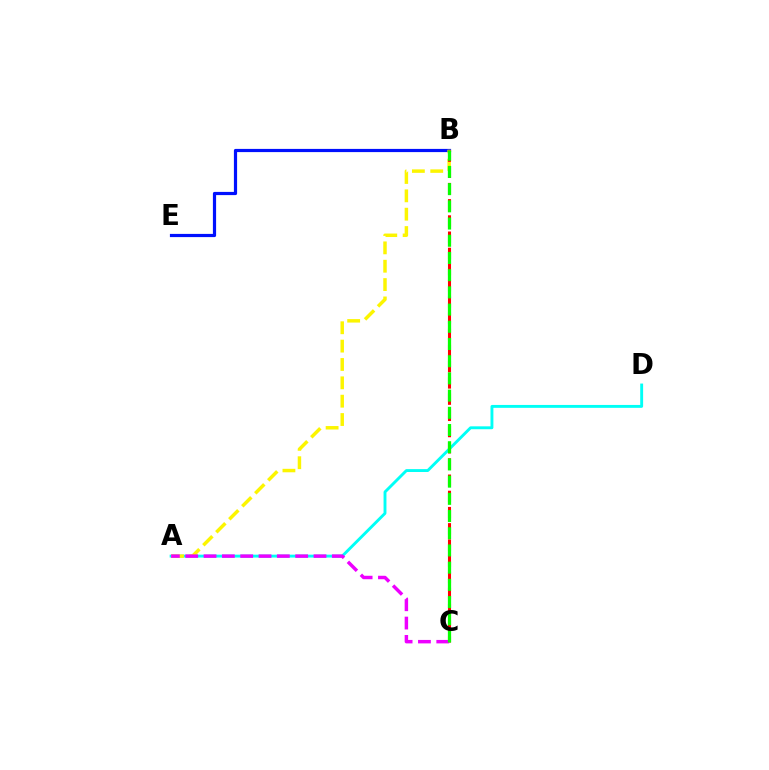{('B', 'E'): [{'color': '#0010ff', 'line_style': 'solid', 'thickness': 2.3}], ('A', 'D'): [{'color': '#00fff6', 'line_style': 'solid', 'thickness': 2.08}], ('A', 'B'): [{'color': '#fcf500', 'line_style': 'dashed', 'thickness': 2.49}], ('B', 'C'): [{'color': '#ff0000', 'line_style': 'dashed', 'thickness': 2.2}, {'color': '#08ff00', 'line_style': 'dashed', 'thickness': 2.34}], ('A', 'C'): [{'color': '#ee00ff', 'line_style': 'dashed', 'thickness': 2.49}]}